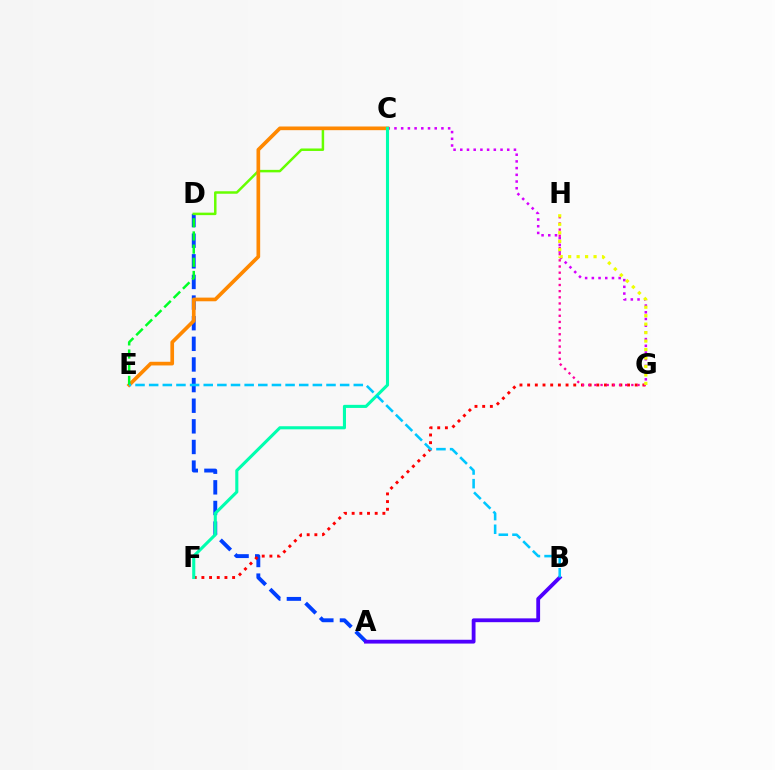{('A', 'D'): [{'color': '#003fff', 'line_style': 'dashed', 'thickness': 2.8}], ('C', 'G'): [{'color': '#d600ff', 'line_style': 'dotted', 'thickness': 1.82}], ('F', 'G'): [{'color': '#ff0000', 'line_style': 'dotted', 'thickness': 2.09}], ('C', 'D'): [{'color': '#66ff00', 'line_style': 'solid', 'thickness': 1.79}], ('G', 'H'): [{'color': '#ff00a0', 'line_style': 'dotted', 'thickness': 1.67}, {'color': '#eeff00', 'line_style': 'dotted', 'thickness': 2.3}], ('C', 'E'): [{'color': '#ff8800', 'line_style': 'solid', 'thickness': 2.65}], ('D', 'E'): [{'color': '#00ff27', 'line_style': 'dashed', 'thickness': 1.79}], ('A', 'B'): [{'color': '#4f00ff', 'line_style': 'solid', 'thickness': 2.74}], ('C', 'F'): [{'color': '#00ffaf', 'line_style': 'solid', 'thickness': 2.22}], ('B', 'E'): [{'color': '#00c7ff', 'line_style': 'dashed', 'thickness': 1.85}]}